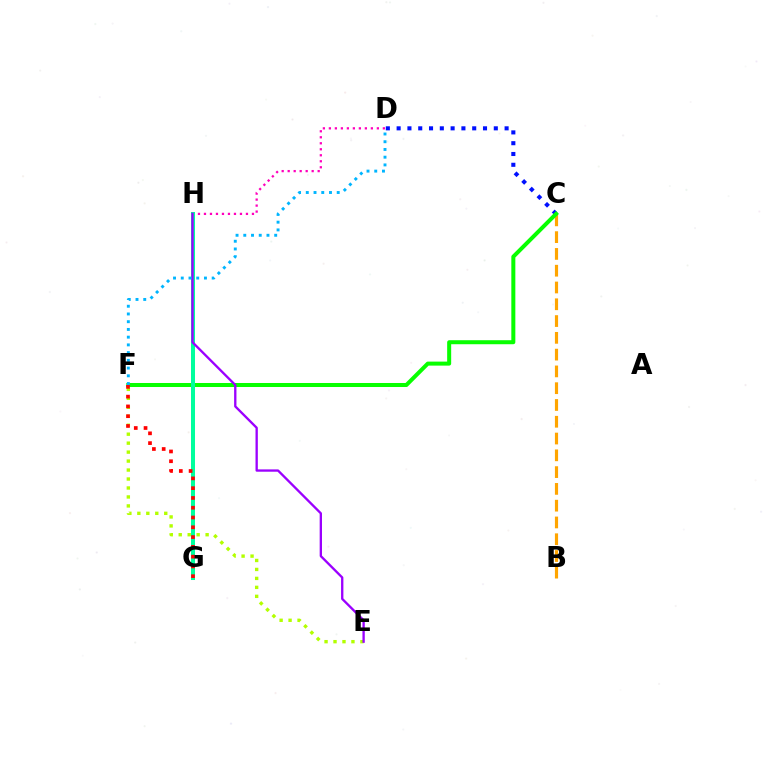{('C', 'D'): [{'color': '#0010ff', 'line_style': 'dotted', 'thickness': 2.93}], ('B', 'C'): [{'color': '#ffa500', 'line_style': 'dashed', 'thickness': 2.28}], ('D', 'H'): [{'color': '#ff00bd', 'line_style': 'dotted', 'thickness': 1.63}], ('E', 'F'): [{'color': '#b3ff00', 'line_style': 'dotted', 'thickness': 2.44}], ('C', 'F'): [{'color': '#08ff00', 'line_style': 'solid', 'thickness': 2.89}], ('G', 'H'): [{'color': '#00ff9d', 'line_style': 'solid', 'thickness': 2.89}], ('F', 'G'): [{'color': '#ff0000', 'line_style': 'dotted', 'thickness': 2.66}], ('E', 'H'): [{'color': '#9b00ff', 'line_style': 'solid', 'thickness': 1.68}], ('D', 'F'): [{'color': '#00b5ff', 'line_style': 'dotted', 'thickness': 2.1}]}